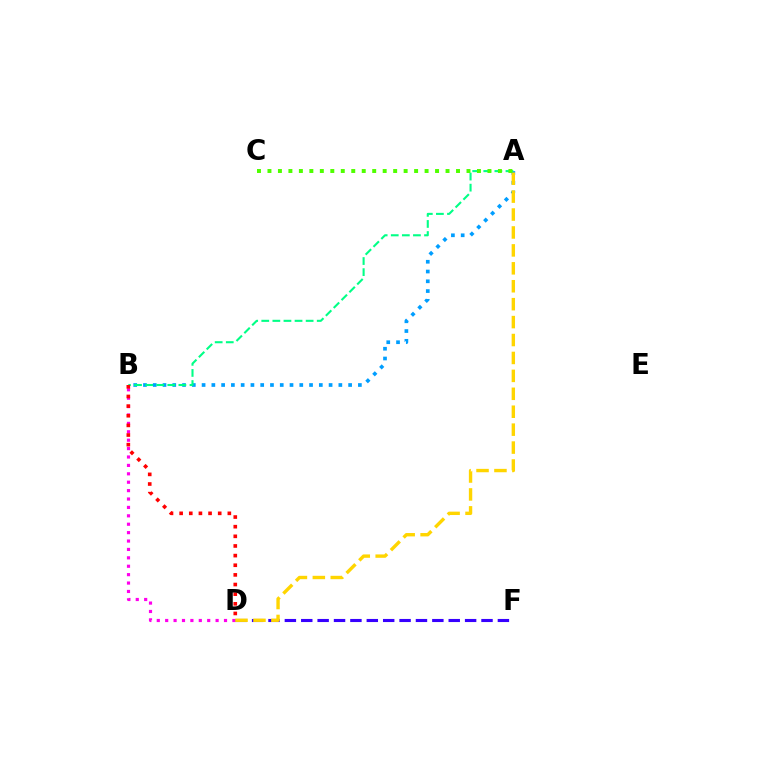{('A', 'B'): [{'color': '#009eff', 'line_style': 'dotted', 'thickness': 2.65}, {'color': '#00ff86', 'line_style': 'dashed', 'thickness': 1.51}], ('B', 'D'): [{'color': '#ff00ed', 'line_style': 'dotted', 'thickness': 2.28}, {'color': '#ff0000', 'line_style': 'dotted', 'thickness': 2.62}], ('D', 'F'): [{'color': '#3700ff', 'line_style': 'dashed', 'thickness': 2.23}], ('A', 'D'): [{'color': '#ffd500', 'line_style': 'dashed', 'thickness': 2.44}], ('A', 'C'): [{'color': '#4fff00', 'line_style': 'dotted', 'thickness': 2.85}]}